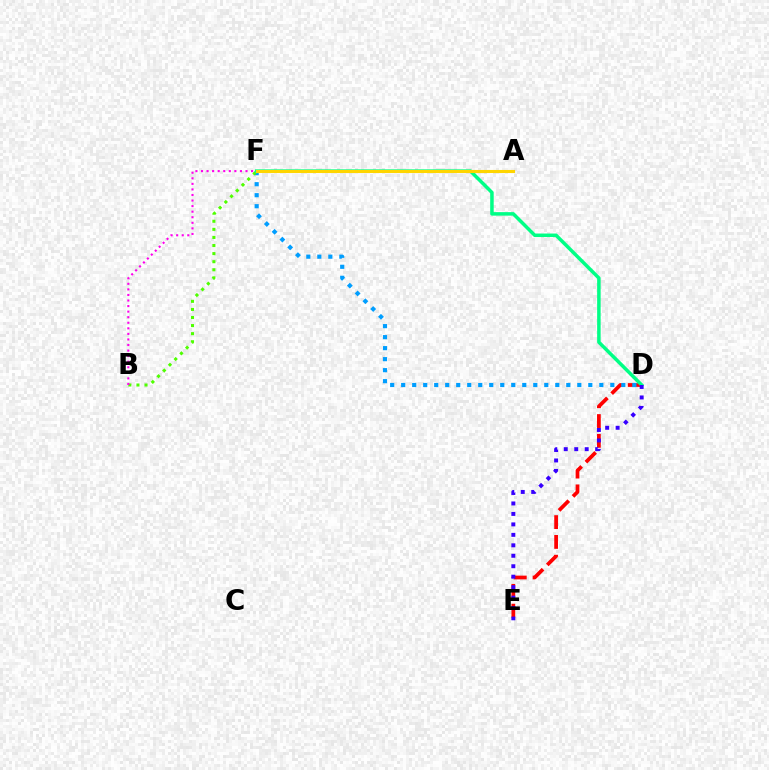{('D', 'E'): [{'color': '#ff0000', 'line_style': 'dashed', 'thickness': 2.69}, {'color': '#3700ff', 'line_style': 'dotted', 'thickness': 2.84}], ('D', 'F'): [{'color': '#009eff', 'line_style': 'dotted', 'thickness': 2.99}, {'color': '#00ff86', 'line_style': 'solid', 'thickness': 2.52}], ('B', 'F'): [{'color': '#4fff00', 'line_style': 'dotted', 'thickness': 2.2}, {'color': '#ff00ed', 'line_style': 'dotted', 'thickness': 1.51}], ('A', 'F'): [{'color': '#ffd500', 'line_style': 'solid', 'thickness': 2.22}]}